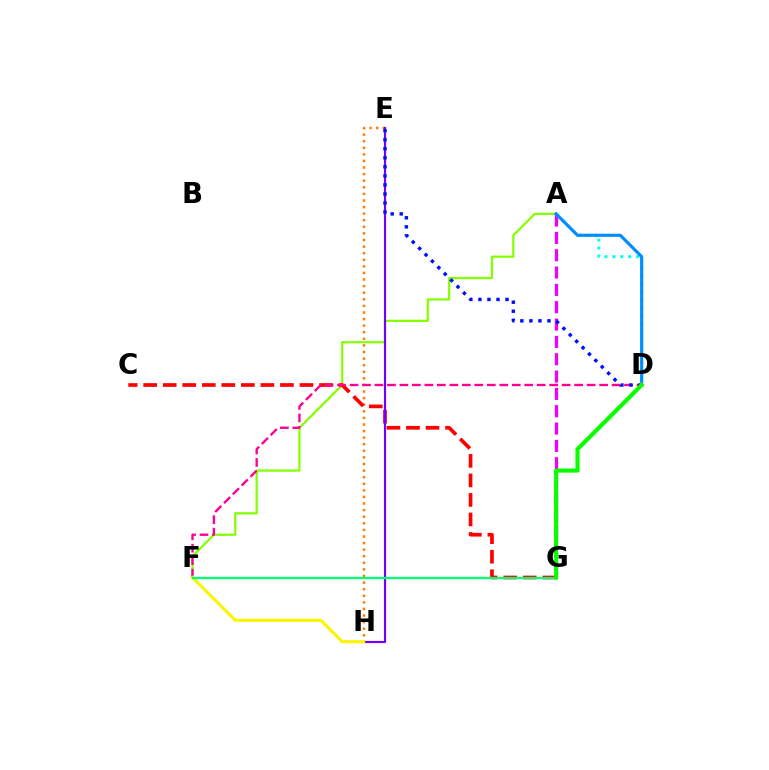{('E', 'H'): [{'color': '#ff7c00', 'line_style': 'dotted', 'thickness': 1.79}, {'color': '#7200ff', 'line_style': 'solid', 'thickness': 1.55}], ('A', 'F'): [{'color': '#84ff00', 'line_style': 'solid', 'thickness': 1.59}], ('C', 'G'): [{'color': '#ff0000', 'line_style': 'dashed', 'thickness': 2.65}], ('A', 'G'): [{'color': '#ee00ff', 'line_style': 'dashed', 'thickness': 2.35}], ('D', 'F'): [{'color': '#ff0094', 'line_style': 'dashed', 'thickness': 1.7}], ('D', 'E'): [{'color': '#0010ff', 'line_style': 'dotted', 'thickness': 2.46}], ('F', 'H'): [{'color': '#fcf500', 'line_style': 'solid', 'thickness': 2.21}], ('A', 'D'): [{'color': '#00fff6', 'line_style': 'dotted', 'thickness': 2.14}, {'color': '#008cff', 'line_style': 'solid', 'thickness': 2.24}], ('F', 'G'): [{'color': '#00ff74', 'line_style': 'solid', 'thickness': 1.64}], ('D', 'G'): [{'color': '#08ff00', 'line_style': 'solid', 'thickness': 2.98}]}